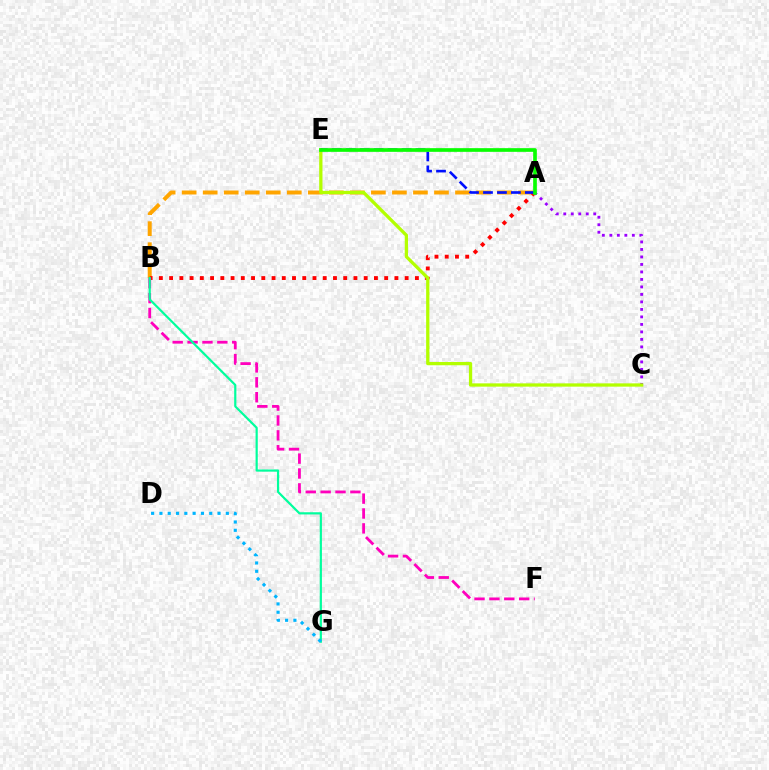{('A', 'C'): [{'color': '#9b00ff', 'line_style': 'dotted', 'thickness': 2.04}], ('A', 'B'): [{'color': '#ffa500', 'line_style': 'dashed', 'thickness': 2.86}, {'color': '#ff0000', 'line_style': 'dotted', 'thickness': 2.78}], ('C', 'E'): [{'color': '#b3ff00', 'line_style': 'solid', 'thickness': 2.36}], ('A', 'E'): [{'color': '#0010ff', 'line_style': 'dashed', 'thickness': 1.9}, {'color': '#08ff00', 'line_style': 'solid', 'thickness': 2.64}], ('B', 'F'): [{'color': '#ff00bd', 'line_style': 'dashed', 'thickness': 2.02}], ('B', 'G'): [{'color': '#00ff9d', 'line_style': 'solid', 'thickness': 1.58}], ('D', 'G'): [{'color': '#00b5ff', 'line_style': 'dotted', 'thickness': 2.26}]}